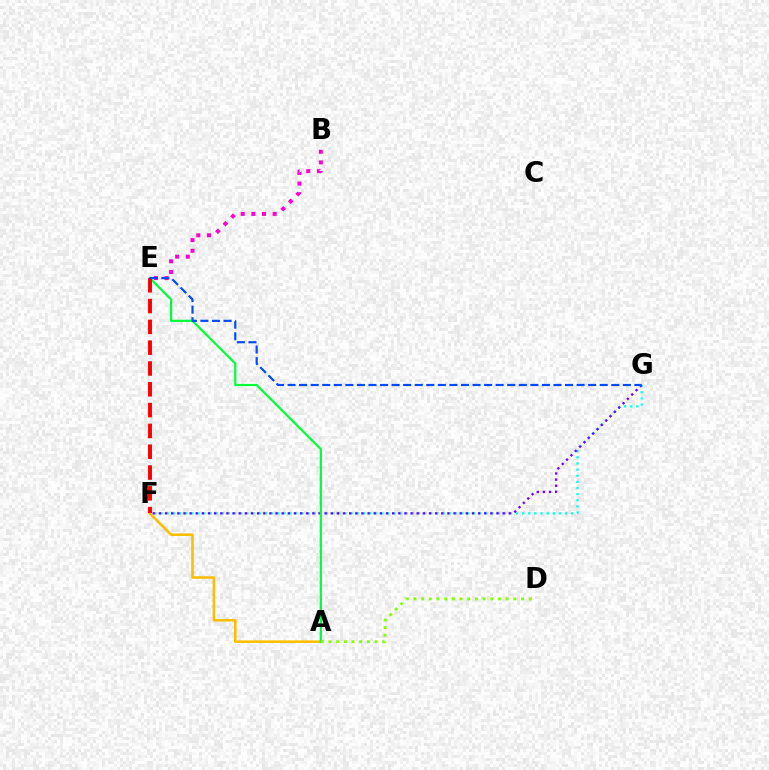{('F', 'G'): [{'color': '#00fff6', 'line_style': 'dotted', 'thickness': 1.67}, {'color': '#7200ff', 'line_style': 'dotted', 'thickness': 1.67}], ('A', 'F'): [{'color': '#ffbd00', 'line_style': 'solid', 'thickness': 1.83}], ('A', 'E'): [{'color': '#00ff39', 'line_style': 'solid', 'thickness': 1.59}], ('A', 'D'): [{'color': '#84ff00', 'line_style': 'dotted', 'thickness': 2.09}], ('B', 'E'): [{'color': '#ff00cf', 'line_style': 'dotted', 'thickness': 2.89}], ('E', 'F'): [{'color': '#ff0000', 'line_style': 'dashed', 'thickness': 2.83}], ('E', 'G'): [{'color': '#004bff', 'line_style': 'dashed', 'thickness': 1.57}]}